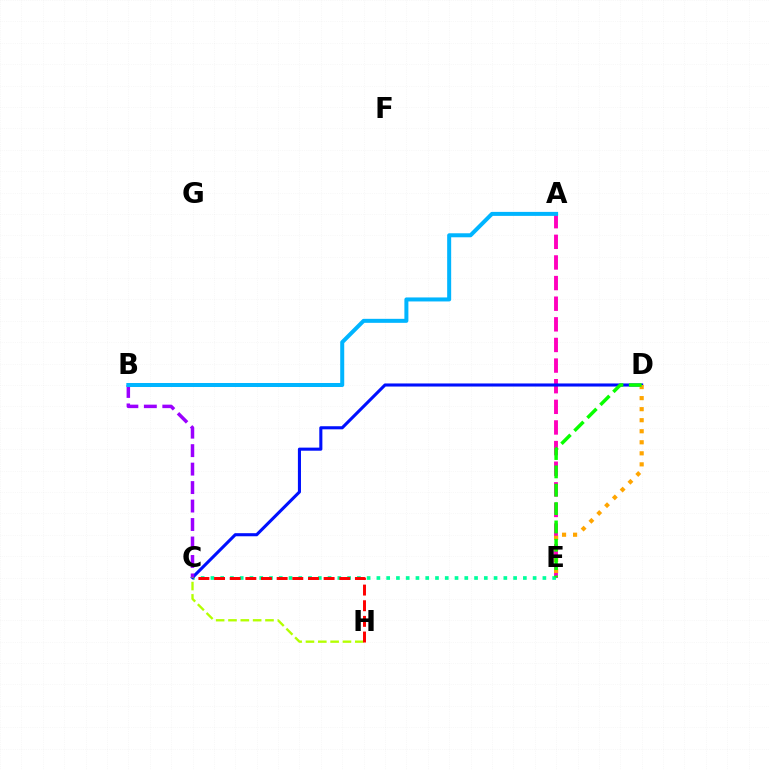{('A', 'E'): [{'color': '#ff00bd', 'line_style': 'dashed', 'thickness': 2.8}], ('C', 'E'): [{'color': '#00ff9d', 'line_style': 'dotted', 'thickness': 2.65}], ('C', 'D'): [{'color': '#0010ff', 'line_style': 'solid', 'thickness': 2.22}], ('D', 'E'): [{'color': '#ffa500', 'line_style': 'dotted', 'thickness': 3.0}, {'color': '#08ff00', 'line_style': 'dashed', 'thickness': 2.49}], ('B', 'C'): [{'color': '#9b00ff', 'line_style': 'dashed', 'thickness': 2.51}], ('C', 'H'): [{'color': '#b3ff00', 'line_style': 'dashed', 'thickness': 1.68}, {'color': '#ff0000', 'line_style': 'dashed', 'thickness': 2.13}], ('A', 'B'): [{'color': '#00b5ff', 'line_style': 'solid', 'thickness': 2.88}]}